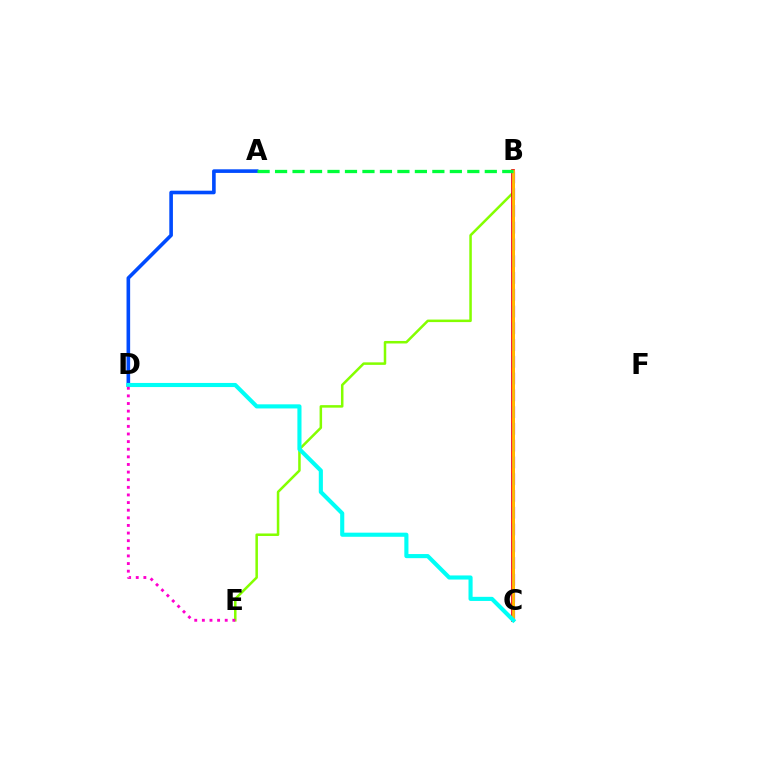{('A', 'D'): [{'color': '#004bff', 'line_style': 'solid', 'thickness': 2.6}], ('B', 'E'): [{'color': '#84ff00', 'line_style': 'solid', 'thickness': 1.81}], ('B', 'C'): [{'color': '#ff0000', 'line_style': 'solid', 'thickness': 2.66}, {'color': '#7200ff', 'line_style': 'dashed', 'thickness': 2.28}, {'color': '#ffbd00', 'line_style': 'solid', 'thickness': 2.05}], ('C', 'D'): [{'color': '#00fff6', 'line_style': 'solid', 'thickness': 2.96}], ('D', 'E'): [{'color': '#ff00cf', 'line_style': 'dotted', 'thickness': 2.07}], ('A', 'B'): [{'color': '#00ff39', 'line_style': 'dashed', 'thickness': 2.37}]}